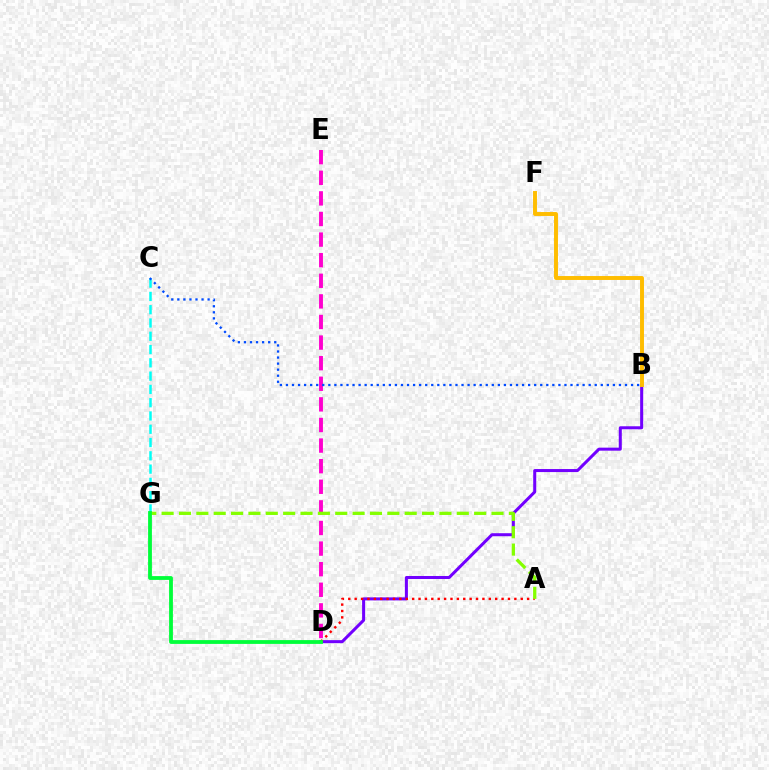{('B', 'D'): [{'color': '#7200ff', 'line_style': 'solid', 'thickness': 2.18}], ('A', 'D'): [{'color': '#ff0000', 'line_style': 'dotted', 'thickness': 1.74}], ('C', 'G'): [{'color': '#00fff6', 'line_style': 'dashed', 'thickness': 1.8}], ('D', 'E'): [{'color': '#ff00cf', 'line_style': 'dashed', 'thickness': 2.8}], ('B', 'F'): [{'color': '#ffbd00', 'line_style': 'solid', 'thickness': 2.83}], ('B', 'C'): [{'color': '#004bff', 'line_style': 'dotted', 'thickness': 1.65}], ('A', 'G'): [{'color': '#84ff00', 'line_style': 'dashed', 'thickness': 2.36}], ('D', 'G'): [{'color': '#00ff39', 'line_style': 'solid', 'thickness': 2.74}]}